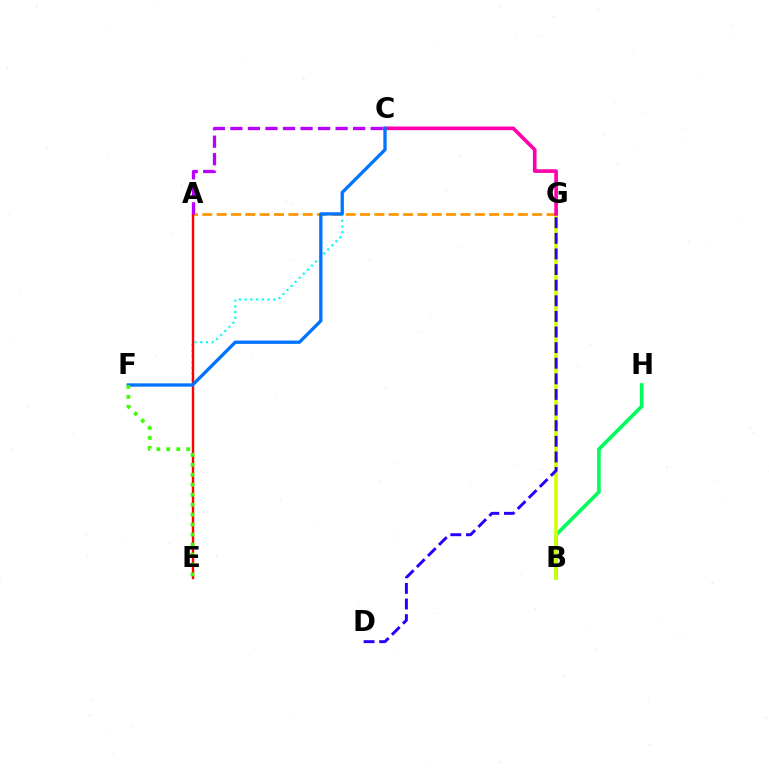{('B', 'H'): [{'color': '#00ff5c', 'line_style': 'solid', 'thickness': 2.64}], ('B', 'G'): [{'color': '#d1ff00', 'line_style': 'solid', 'thickness': 2.57}], ('C', 'F'): [{'color': '#00fff6', 'line_style': 'dotted', 'thickness': 1.56}, {'color': '#0074ff', 'line_style': 'solid', 'thickness': 2.38}], ('A', 'G'): [{'color': '#ff9400', 'line_style': 'dashed', 'thickness': 1.95}], ('C', 'G'): [{'color': '#ff00ac', 'line_style': 'solid', 'thickness': 2.62}], ('A', 'E'): [{'color': '#ff0000', 'line_style': 'solid', 'thickness': 1.72}], ('D', 'G'): [{'color': '#2500ff', 'line_style': 'dashed', 'thickness': 2.12}], ('A', 'C'): [{'color': '#b900ff', 'line_style': 'dashed', 'thickness': 2.38}], ('E', 'F'): [{'color': '#3dff00', 'line_style': 'dotted', 'thickness': 2.71}]}